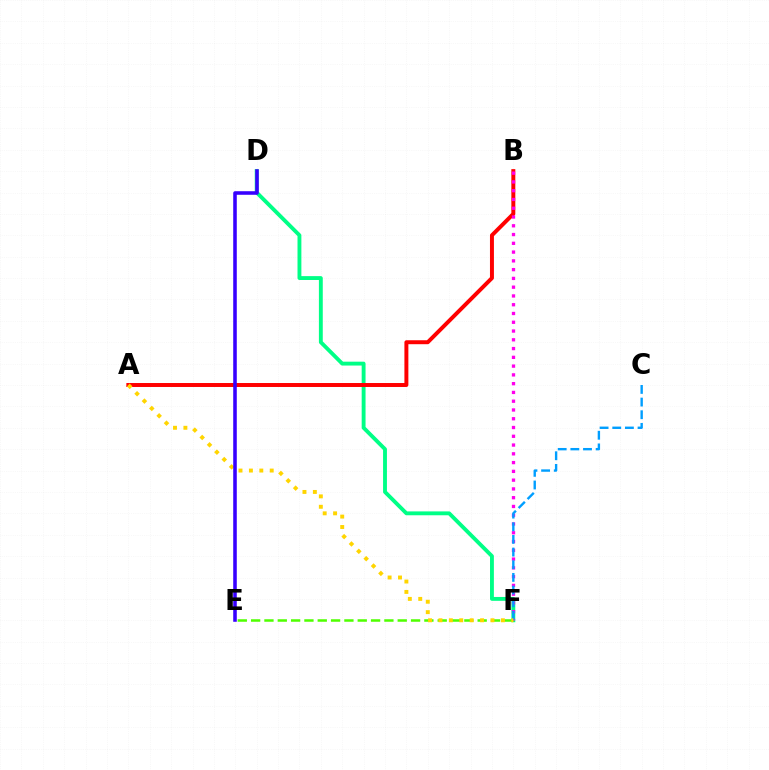{('D', 'F'): [{'color': '#00ff86', 'line_style': 'solid', 'thickness': 2.79}], ('A', 'B'): [{'color': '#ff0000', 'line_style': 'solid', 'thickness': 2.85}], ('E', 'F'): [{'color': '#4fff00', 'line_style': 'dashed', 'thickness': 1.81}], ('B', 'F'): [{'color': '#ff00ed', 'line_style': 'dotted', 'thickness': 2.38}], ('C', 'F'): [{'color': '#009eff', 'line_style': 'dashed', 'thickness': 1.72}], ('A', 'F'): [{'color': '#ffd500', 'line_style': 'dotted', 'thickness': 2.83}], ('D', 'E'): [{'color': '#3700ff', 'line_style': 'solid', 'thickness': 2.56}]}